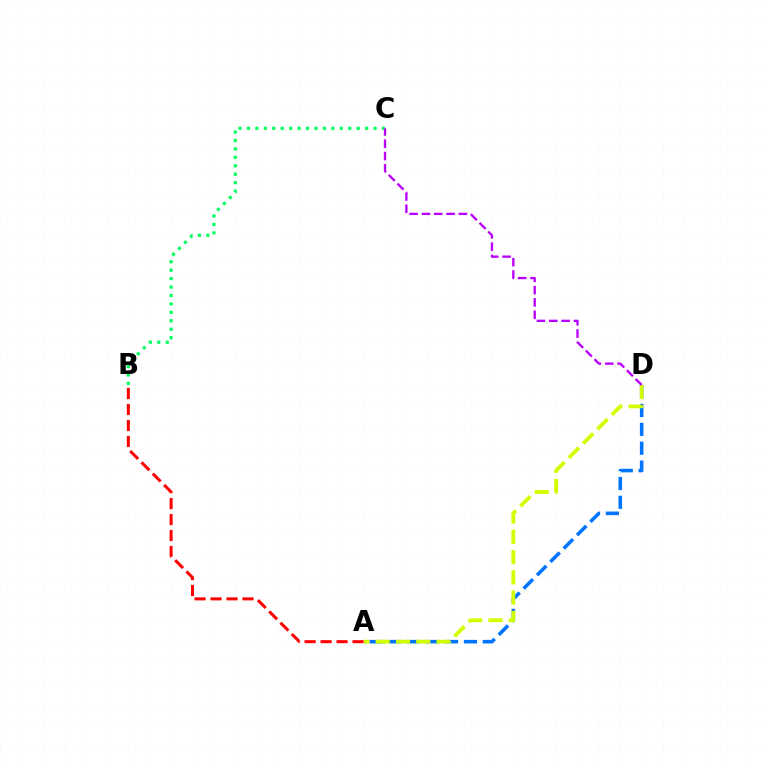{('B', 'C'): [{'color': '#00ff5c', 'line_style': 'dotted', 'thickness': 2.29}], ('A', 'D'): [{'color': '#0074ff', 'line_style': 'dashed', 'thickness': 2.56}, {'color': '#d1ff00', 'line_style': 'dashed', 'thickness': 2.75}], ('C', 'D'): [{'color': '#b900ff', 'line_style': 'dashed', 'thickness': 1.67}], ('A', 'B'): [{'color': '#ff0000', 'line_style': 'dashed', 'thickness': 2.17}]}